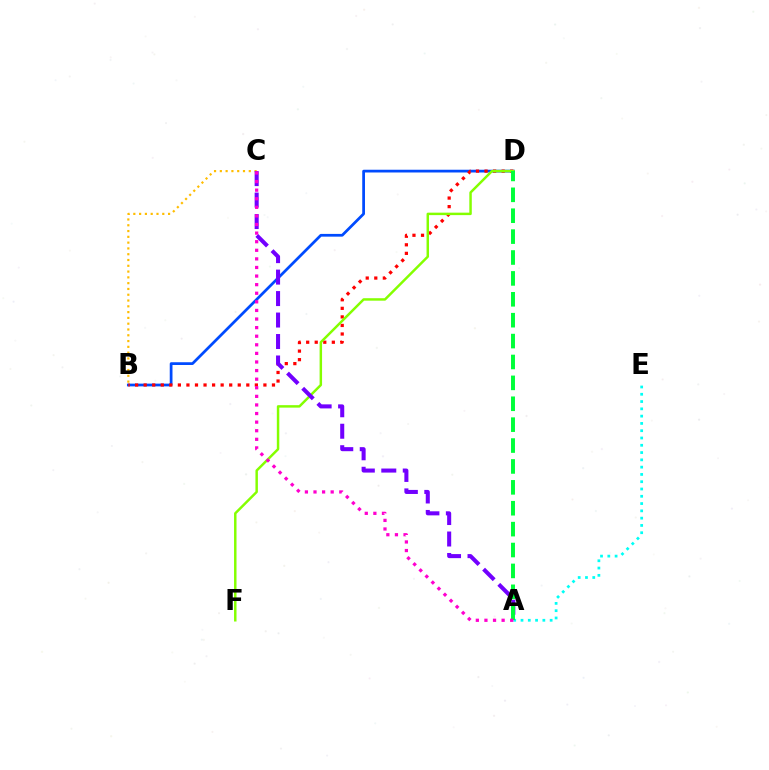{('A', 'E'): [{'color': '#00fff6', 'line_style': 'dotted', 'thickness': 1.98}], ('B', 'D'): [{'color': '#004bff', 'line_style': 'solid', 'thickness': 1.98}, {'color': '#ff0000', 'line_style': 'dotted', 'thickness': 2.32}], ('D', 'F'): [{'color': '#84ff00', 'line_style': 'solid', 'thickness': 1.78}], ('B', 'C'): [{'color': '#ffbd00', 'line_style': 'dotted', 'thickness': 1.57}], ('A', 'C'): [{'color': '#7200ff', 'line_style': 'dashed', 'thickness': 2.92}, {'color': '#ff00cf', 'line_style': 'dotted', 'thickness': 2.33}], ('A', 'D'): [{'color': '#00ff39', 'line_style': 'dashed', 'thickness': 2.84}]}